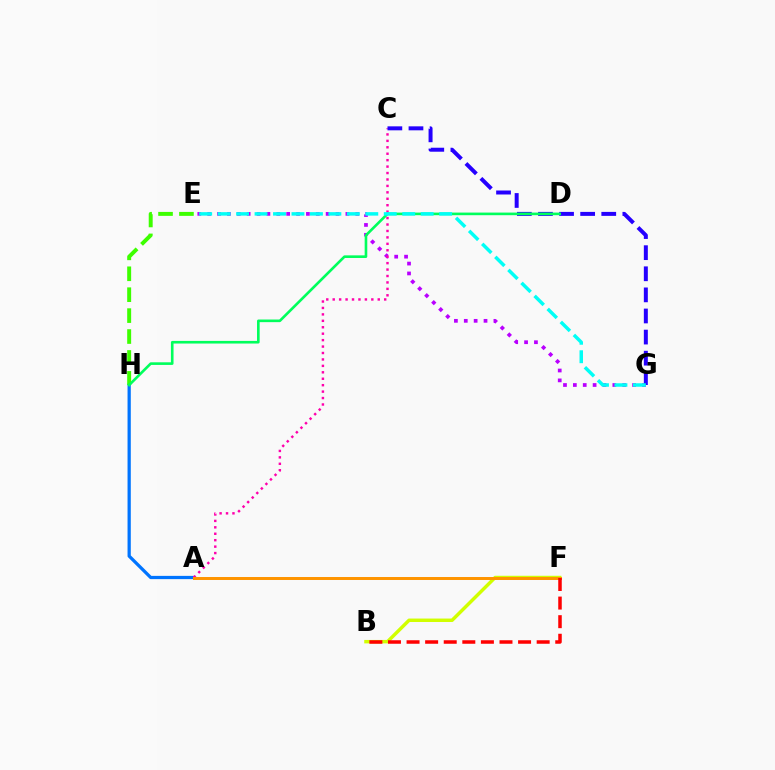{('A', 'H'): [{'color': '#0074ff', 'line_style': 'solid', 'thickness': 2.34}], ('E', 'G'): [{'color': '#b900ff', 'line_style': 'dotted', 'thickness': 2.68}, {'color': '#00fff6', 'line_style': 'dashed', 'thickness': 2.51}], ('B', 'F'): [{'color': '#d1ff00', 'line_style': 'solid', 'thickness': 2.48}, {'color': '#ff0000', 'line_style': 'dashed', 'thickness': 2.53}], ('A', 'C'): [{'color': '#ff00ac', 'line_style': 'dotted', 'thickness': 1.75}], ('E', 'H'): [{'color': '#3dff00', 'line_style': 'dashed', 'thickness': 2.84}], ('C', 'G'): [{'color': '#2500ff', 'line_style': 'dashed', 'thickness': 2.87}], ('D', 'H'): [{'color': '#00ff5c', 'line_style': 'solid', 'thickness': 1.89}], ('A', 'F'): [{'color': '#ff9400', 'line_style': 'solid', 'thickness': 2.14}]}